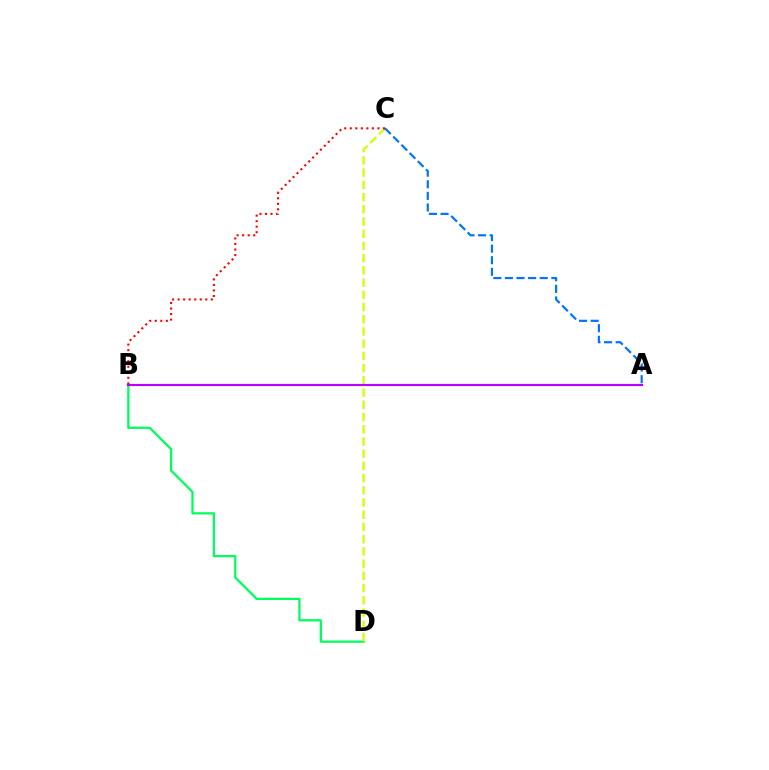{('B', 'D'): [{'color': '#00ff5c', 'line_style': 'solid', 'thickness': 1.63}], ('C', 'D'): [{'color': '#d1ff00', 'line_style': 'dashed', 'thickness': 1.66}], ('A', 'B'): [{'color': '#b900ff', 'line_style': 'solid', 'thickness': 1.55}], ('A', 'C'): [{'color': '#0074ff', 'line_style': 'dashed', 'thickness': 1.58}], ('B', 'C'): [{'color': '#ff0000', 'line_style': 'dotted', 'thickness': 1.5}]}